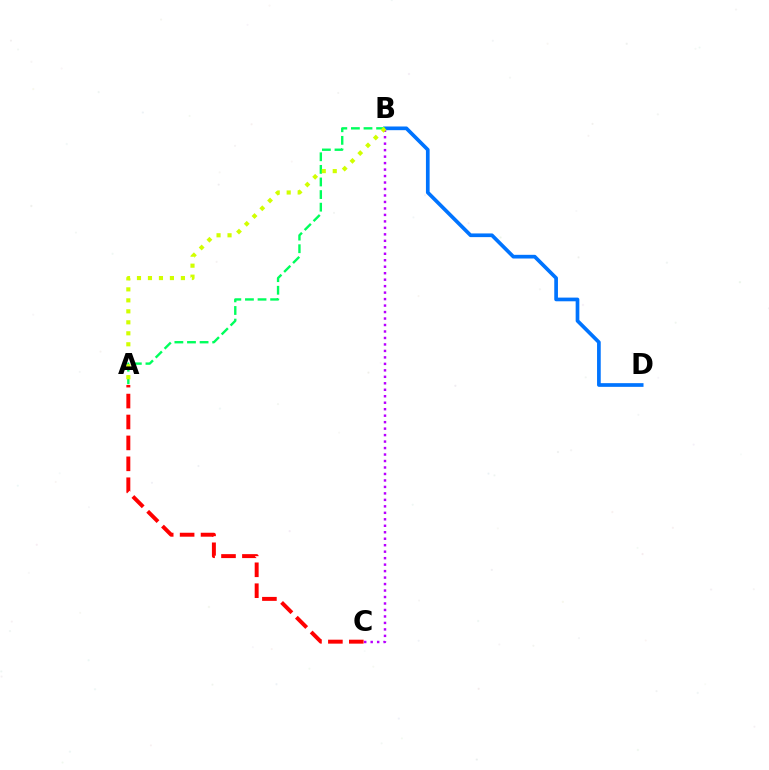{('A', 'C'): [{'color': '#ff0000', 'line_style': 'dashed', 'thickness': 2.84}], ('B', 'C'): [{'color': '#b900ff', 'line_style': 'dotted', 'thickness': 1.76}], ('B', 'D'): [{'color': '#0074ff', 'line_style': 'solid', 'thickness': 2.66}], ('A', 'B'): [{'color': '#00ff5c', 'line_style': 'dashed', 'thickness': 1.71}, {'color': '#d1ff00', 'line_style': 'dotted', 'thickness': 2.98}]}